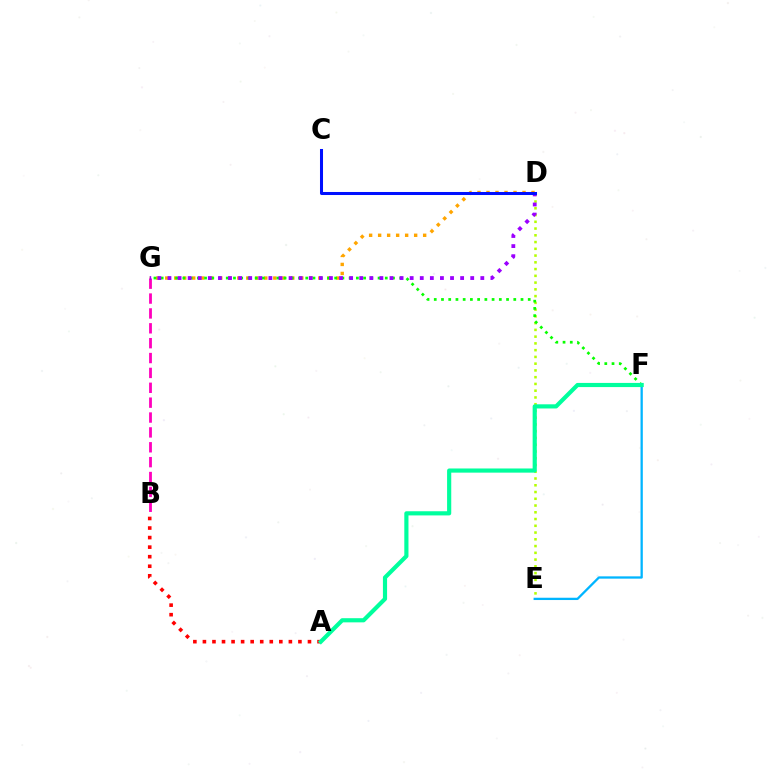{('D', 'E'): [{'color': '#b3ff00', 'line_style': 'dotted', 'thickness': 1.84}], ('D', 'G'): [{'color': '#ffa500', 'line_style': 'dotted', 'thickness': 2.45}, {'color': '#9b00ff', 'line_style': 'dotted', 'thickness': 2.74}], ('F', 'G'): [{'color': '#08ff00', 'line_style': 'dotted', 'thickness': 1.96}], ('B', 'G'): [{'color': '#ff00bd', 'line_style': 'dashed', 'thickness': 2.02}], ('A', 'B'): [{'color': '#ff0000', 'line_style': 'dotted', 'thickness': 2.6}], ('E', 'F'): [{'color': '#00b5ff', 'line_style': 'solid', 'thickness': 1.65}], ('A', 'F'): [{'color': '#00ff9d', 'line_style': 'solid', 'thickness': 2.99}], ('C', 'D'): [{'color': '#0010ff', 'line_style': 'solid', 'thickness': 2.18}]}